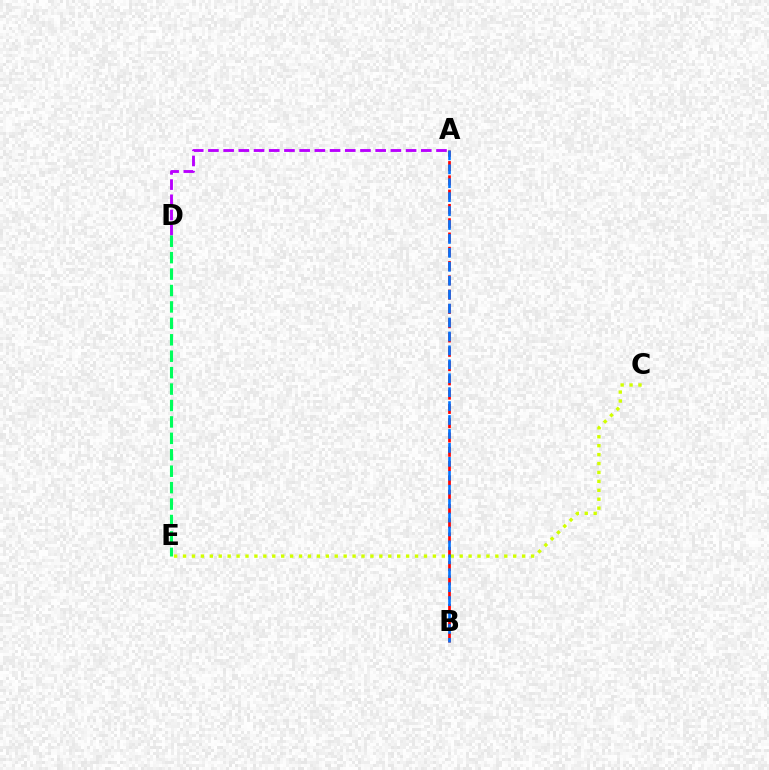{('A', 'D'): [{'color': '#b900ff', 'line_style': 'dashed', 'thickness': 2.07}], ('C', 'E'): [{'color': '#d1ff00', 'line_style': 'dotted', 'thickness': 2.42}], ('A', 'B'): [{'color': '#ff0000', 'line_style': 'dashed', 'thickness': 1.94}, {'color': '#0074ff', 'line_style': 'dashed', 'thickness': 1.89}], ('D', 'E'): [{'color': '#00ff5c', 'line_style': 'dashed', 'thickness': 2.23}]}